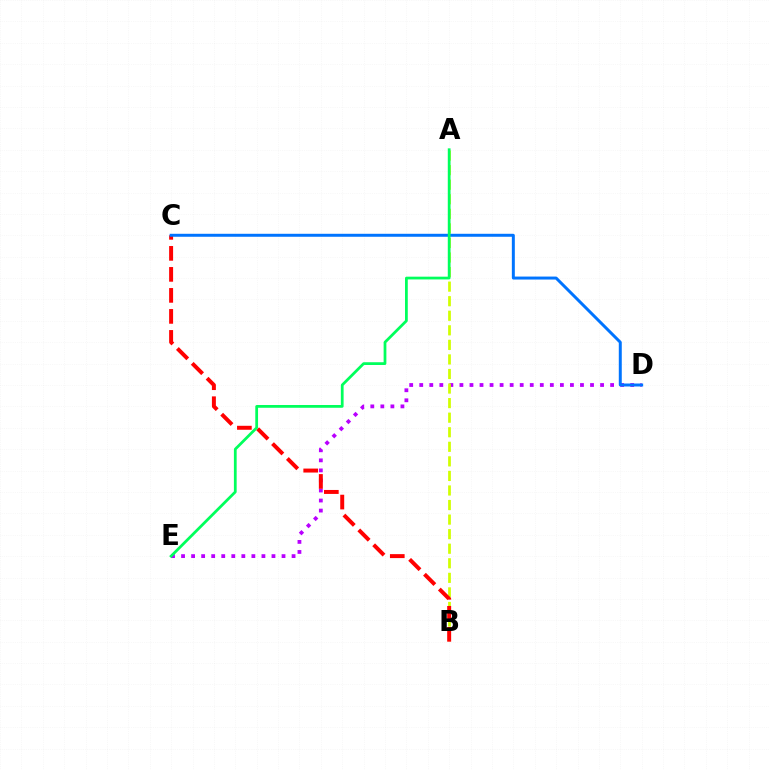{('D', 'E'): [{'color': '#b900ff', 'line_style': 'dotted', 'thickness': 2.73}], ('A', 'B'): [{'color': '#d1ff00', 'line_style': 'dashed', 'thickness': 1.98}], ('B', 'C'): [{'color': '#ff0000', 'line_style': 'dashed', 'thickness': 2.85}], ('C', 'D'): [{'color': '#0074ff', 'line_style': 'solid', 'thickness': 2.14}], ('A', 'E'): [{'color': '#00ff5c', 'line_style': 'solid', 'thickness': 1.99}]}